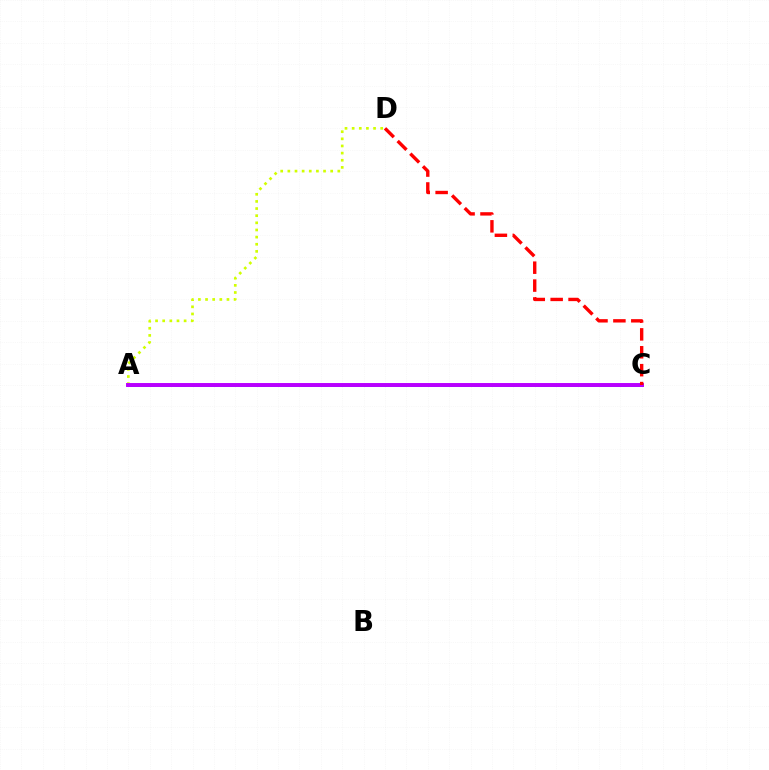{('A', 'C'): [{'color': '#00ff5c', 'line_style': 'solid', 'thickness': 2.07}, {'color': '#0074ff', 'line_style': 'dashed', 'thickness': 2.14}, {'color': '#b900ff', 'line_style': 'solid', 'thickness': 2.84}], ('A', 'D'): [{'color': '#d1ff00', 'line_style': 'dotted', 'thickness': 1.94}], ('C', 'D'): [{'color': '#ff0000', 'line_style': 'dashed', 'thickness': 2.43}]}